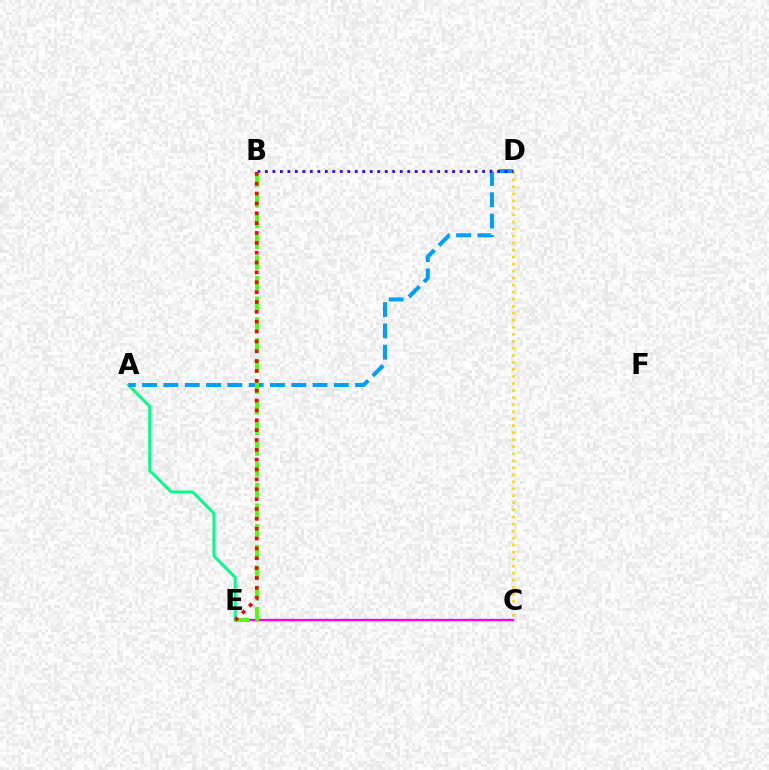{('C', 'E'): [{'color': '#ff00ed', 'line_style': 'solid', 'thickness': 1.71}], ('A', 'E'): [{'color': '#00ff86', 'line_style': 'solid', 'thickness': 2.11}], ('A', 'D'): [{'color': '#009eff', 'line_style': 'dashed', 'thickness': 2.89}], ('C', 'D'): [{'color': '#ffd500', 'line_style': 'dotted', 'thickness': 1.91}], ('B', 'D'): [{'color': '#3700ff', 'line_style': 'dotted', 'thickness': 2.03}], ('B', 'E'): [{'color': '#4fff00', 'line_style': 'dashed', 'thickness': 2.81}, {'color': '#ff0000', 'line_style': 'dotted', 'thickness': 2.68}]}